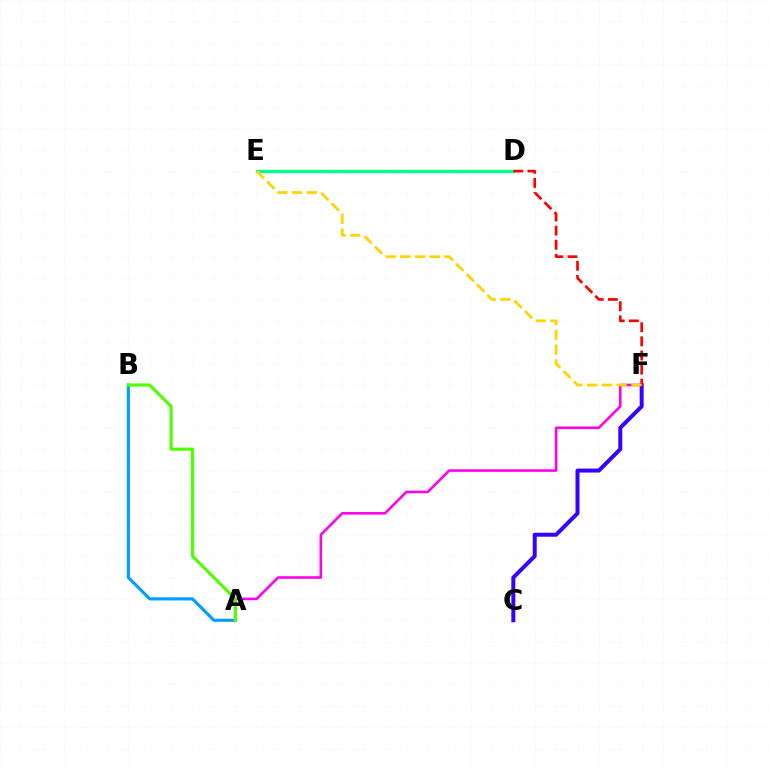{('A', 'F'): [{'color': '#ff00ed', 'line_style': 'solid', 'thickness': 1.86}], ('C', 'F'): [{'color': '#3700ff', 'line_style': 'solid', 'thickness': 2.87}], ('D', 'E'): [{'color': '#00ff86', 'line_style': 'solid', 'thickness': 2.36}], ('D', 'F'): [{'color': '#ff0000', 'line_style': 'dashed', 'thickness': 1.92}], ('A', 'B'): [{'color': '#009eff', 'line_style': 'solid', 'thickness': 2.25}, {'color': '#4fff00', 'line_style': 'solid', 'thickness': 2.26}], ('E', 'F'): [{'color': '#ffd500', 'line_style': 'dashed', 'thickness': 2.0}]}